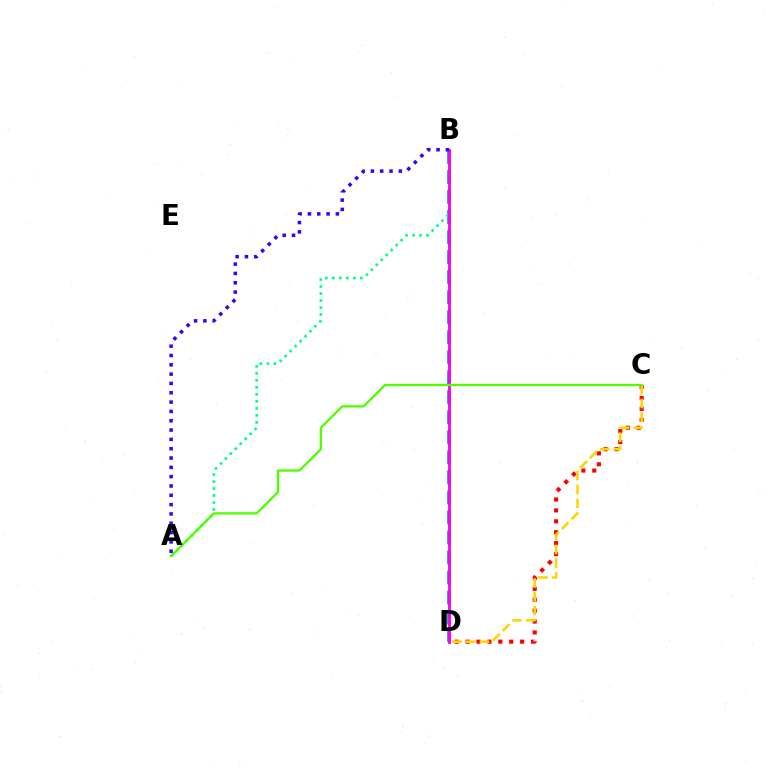{('B', 'D'): [{'color': '#009eff', 'line_style': 'dashed', 'thickness': 2.72}, {'color': '#ff00ed', 'line_style': 'solid', 'thickness': 2.02}], ('C', 'D'): [{'color': '#ff0000', 'line_style': 'dotted', 'thickness': 2.96}, {'color': '#ffd500', 'line_style': 'dashed', 'thickness': 1.87}], ('A', 'B'): [{'color': '#00ff86', 'line_style': 'dotted', 'thickness': 1.9}, {'color': '#3700ff', 'line_style': 'dotted', 'thickness': 2.53}], ('A', 'C'): [{'color': '#4fff00', 'line_style': 'solid', 'thickness': 1.66}]}